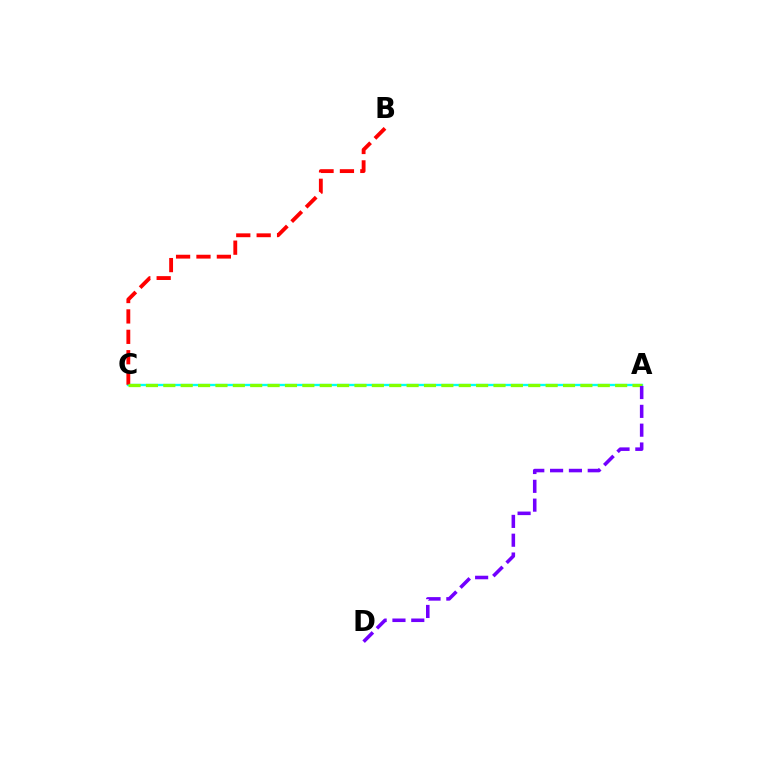{('A', 'C'): [{'color': '#00fff6', 'line_style': 'solid', 'thickness': 1.69}, {'color': '#84ff00', 'line_style': 'dashed', 'thickness': 2.36}], ('B', 'C'): [{'color': '#ff0000', 'line_style': 'dashed', 'thickness': 2.77}], ('A', 'D'): [{'color': '#7200ff', 'line_style': 'dashed', 'thickness': 2.56}]}